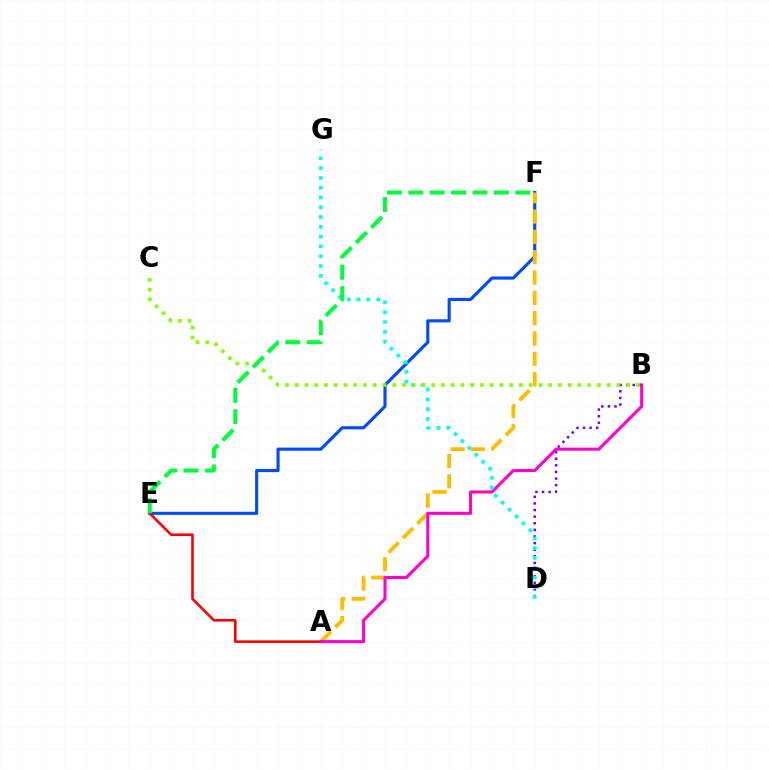{('E', 'F'): [{'color': '#004bff', 'line_style': 'solid', 'thickness': 2.24}, {'color': '#00ff39', 'line_style': 'dashed', 'thickness': 2.9}], ('A', 'F'): [{'color': '#ffbd00', 'line_style': 'dashed', 'thickness': 2.76}], ('A', 'E'): [{'color': '#ff0000', 'line_style': 'solid', 'thickness': 1.87}], ('B', 'D'): [{'color': '#7200ff', 'line_style': 'dotted', 'thickness': 1.8}], ('A', 'B'): [{'color': '#ff00cf', 'line_style': 'solid', 'thickness': 2.2}], ('D', 'G'): [{'color': '#00fff6', 'line_style': 'dotted', 'thickness': 2.66}], ('B', 'C'): [{'color': '#84ff00', 'line_style': 'dotted', 'thickness': 2.65}]}